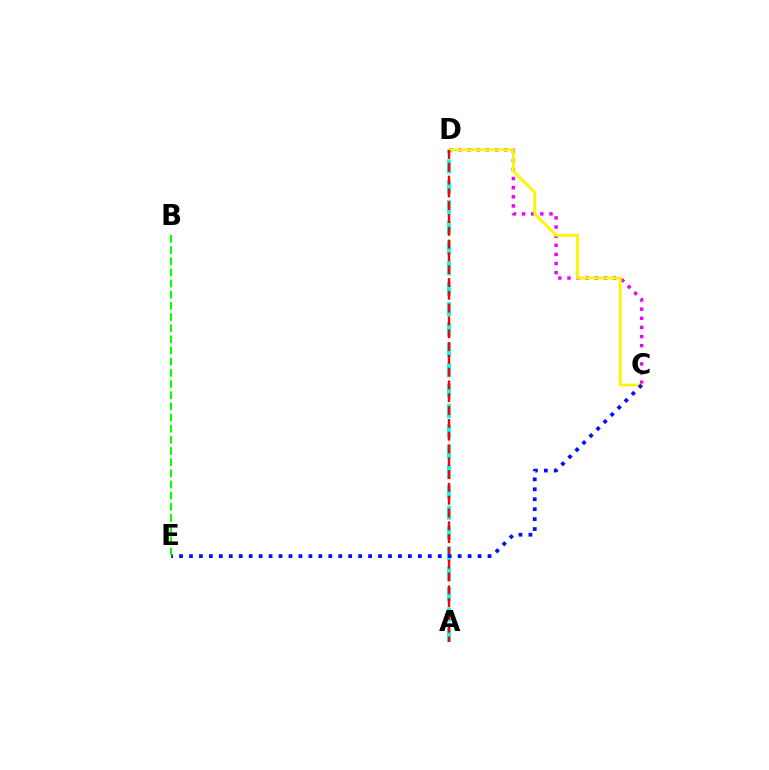{('C', 'D'): [{'color': '#ee00ff', 'line_style': 'dotted', 'thickness': 2.48}, {'color': '#fcf500', 'line_style': 'solid', 'thickness': 2.06}], ('A', 'D'): [{'color': '#00fff6', 'line_style': 'dashed', 'thickness': 2.77}, {'color': '#ff0000', 'line_style': 'dashed', 'thickness': 1.74}], ('C', 'E'): [{'color': '#0010ff', 'line_style': 'dotted', 'thickness': 2.7}], ('B', 'E'): [{'color': '#08ff00', 'line_style': 'dashed', 'thickness': 1.52}]}